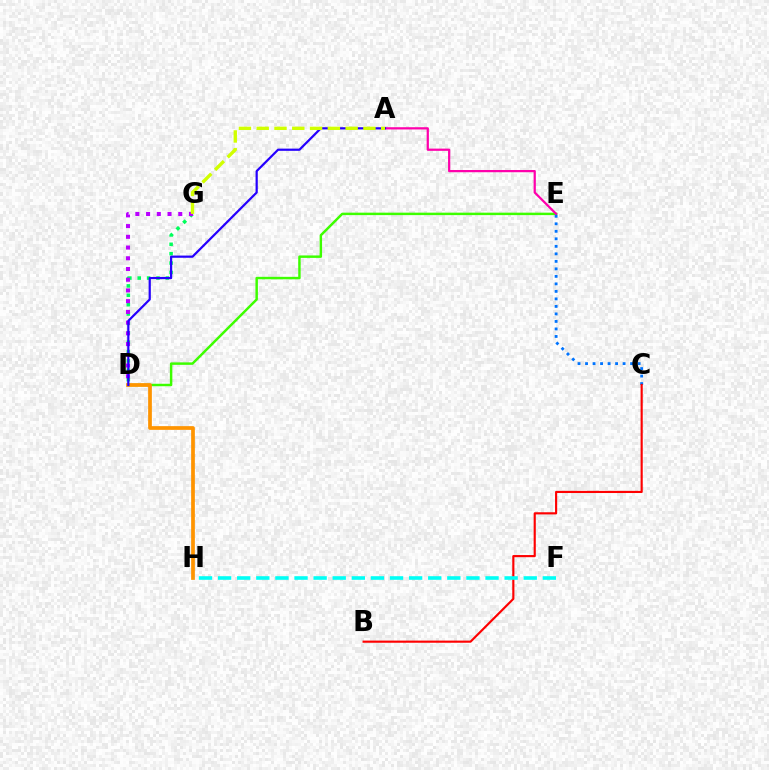{('D', 'G'): [{'color': '#00ff5c', 'line_style': 'dotted', 'thickness': 2.55}, {'color': '#b900ff', 'line_style': 'dotted', 'thickness': 2.91}], ('D', 'E'): [{'color': '#3dff00', 'line_style': 'solid', 'thickness': 1.77}], ('D', 'H'): [{'color': '#ff9400', 'line_style': 'solid', 'thickness': 2.68}], ('A', 'E'): [{'color': '#ff00ac', 'line_style': 'solid', 'thickness': 1.61}], ('A', 'D'): [{'color': '#2500ff', 'line_style': 'solid', 'thickness': 1.59}], ('C', 'E'): [{'color': '#0074ff', 'line_style': 'dotted', 'thickness': 2.04}], ('B', 'C'): [{'color': '#ff0000', 'line_style': 'solid', 'thickness': 1.55}], ('F', 'H'): [{'color': '#00fff6', 'line_style': 'dashed', 'thickness': 2.59}], ('A', 'G'): [{'color': '#d1ff00', 'line_style': 'dashed', 'thickness': 2.42}]}